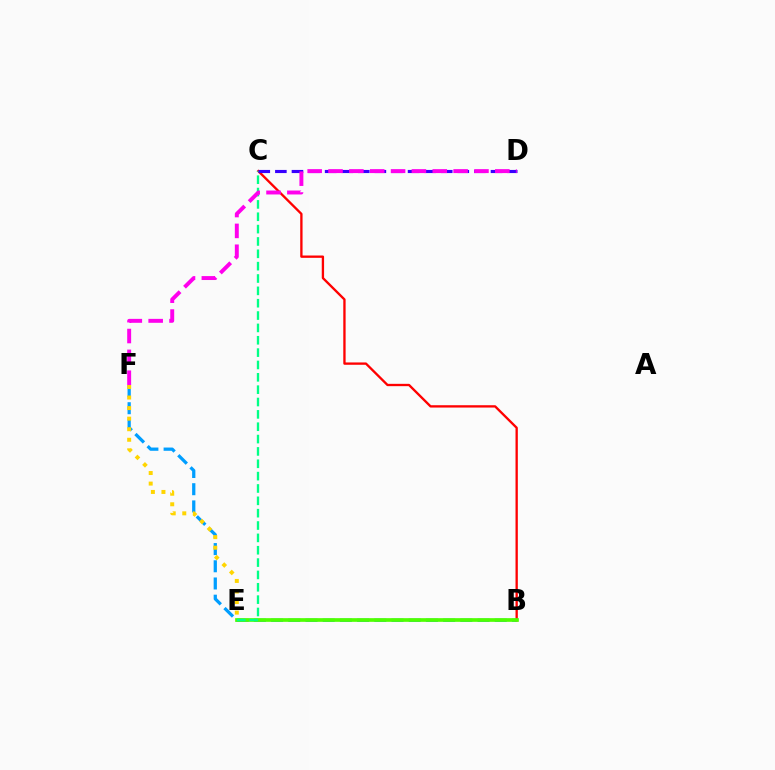{('B', 'F'): [{'color': '#009eff', 'line_style': 'dashed', 'thickness': 2.34}], ('B', 'C'): [{'color': '#ff0000', 'line_style': 'solid', 'thickness': 1.68}], ('B', 'E'): [{'color': '#4fff00', 'line_style': 'solid', 'thickness': 2.66}], ('E', 'F'): [{'color': '#ffd500', 'line_style': 'dotted', 'thickness': 2.87}], ('C', 'E'): [{'color': '#00ff86', 'line_style': 'dashed', 'thickness': 1.68}], ('C', 'D'): [{'color': '#3700ff', 'line_style': 'dashed', 'thickness': 2.25}], ('D', 'F'): [{'color': '#ff00ed', 'line_style': 'dashed', 'thickness': 2.83}]}